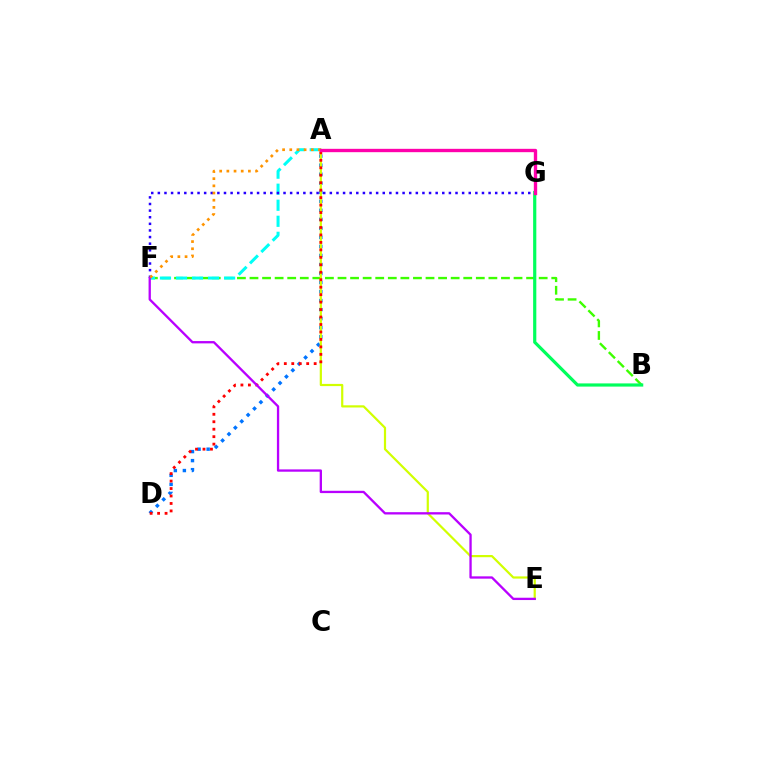{('B', 'F'): [{'color': '#3dff00', 'line_style': 'dashed', 'thickness': 1.71}], ('A', 'D'): [{'color': '#0074ff', 'line_style': 'dotted', 'thickness': 2.45}, {'color': '#ff0000', 'line_style': 'dotted', 'thickness': 2.03}], ('A', 'E'): [{'color': '#d1ff00', 'line_style': 'solid', 'thickness': 1.58}], ('A', 'F'): [{'color': '#00fff6', 'line_style': 'dashed', 'thickness': 2.18}, {'color': '#ff9400', 'line_style': 'dotted', 'thickness': 1.95}], ('F', 'G'): [{'color': '#2500ff', 'line_style': 'dotted', 'thickness': 1.8}], ('B', 'G'): [{'color': '#00ff5c', 'line_style': 'solid', 'thickness': 2.29}], ('E', 'F'): [{'color': '#b900ff', 'line_style': 'solid', 'thickness': 1.67}], ('A', 'G'): [{'color': '#ff00ac', 'line_style': 'solid', 'thickness': 2.41}]}